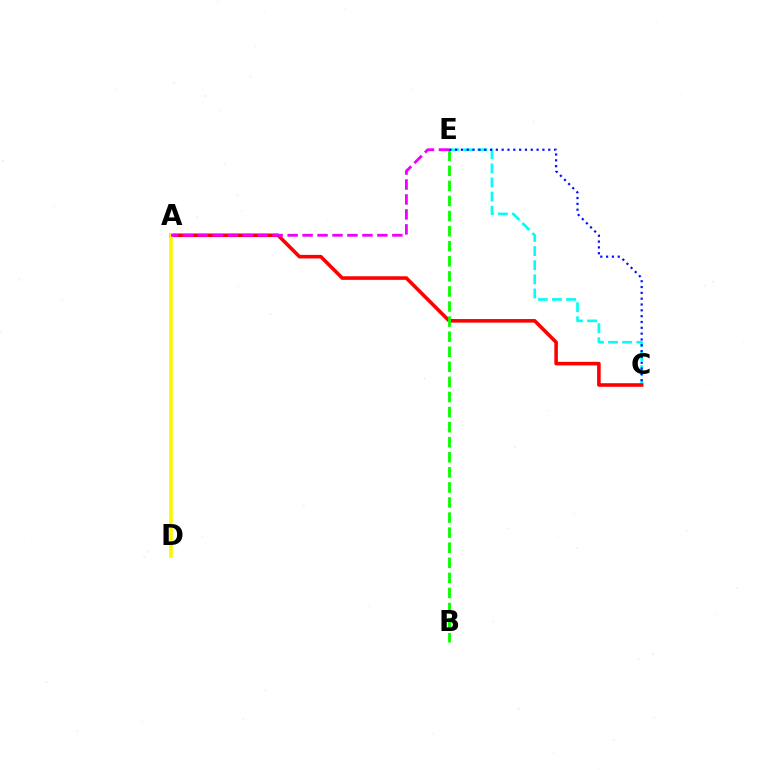{('C', 'E'): [{'color': '#00fff6', 'line_style': 'dashed', 'thickness': 1.92}, {'color': '#0010ff', 'line_style': 'dotted', 'thickness': 1.58}], ('A', 'C'): [{'color': '#ff0000', 'line_style': 'solid', 'thickness': 2.58}], ('A', 'D'): [{'color': '#fcf500', 'line_style': 'solid', 'thickness': 2.56}], ('B', 'E'): [{'color': '#08ff00', 'line_style': 'dashed', 'thickness': 2.05}], ('A', 'E'): [{'color': '#ee00ff', 'line_style': 'dashed', 'thickness': 2.03}]}